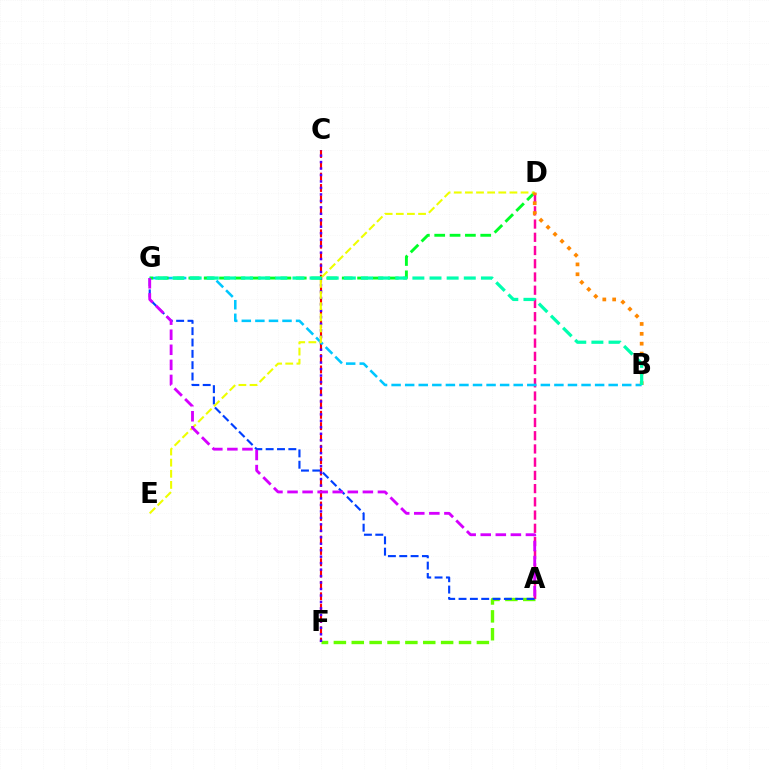{('A', 'F'): [{'color': '#66ff00', 'line_style': 'dashed', 'thickness': 2.43}], ('A', 'D'): [{'color': '#ff00a0', 'line_style': 'dashed', 'thickness': 1.8}], ('A', 'G'): [{'color': '#003fff', 'line_style': 'dashed', 'thickness': 1.54}, {'color': '#d600ff', 'line_style': 'dashed', 'thickness': 2.05}], ('C', 'F'): [{'color': '#ff0000', 'line_style': 'dashed', 'thickness': 1.54}, {'color': '#4f00ff', 'line_style': 'dotted', 'thickness': 1.76}], ('B', 'G'): [{'color': '#00c7ff', 'line_style': 'dashed', 'thickness': 1.84}, {'color': '#00ffaf', 'line_style': 'dashed', 'thickness': 2.33}], ('D', 'G'): [{'color': '#00ff27', 'line_style': 'dashed', 'thickness': 2.08}], ('D', 'E'): [{'color': '#eeff00', 'line_style': 'dashed', 'thickness': 1.51}], ('B', 'D'): [{'color': '#ff8800', 'line_style': 'dotted', 'thickness': 2.68}]}